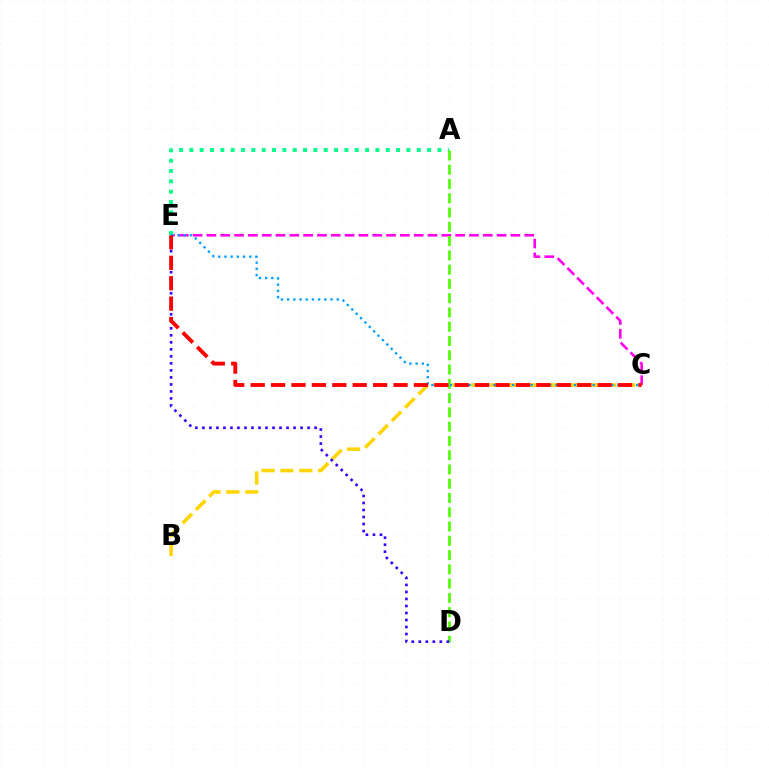{('C', 'E'): [{'color': '#ff00ed', 'line_style': 'dashed', 'thickness': 1.88}, {'color': '#009eff', 'line_style': 'dotted', 'thickness': 1.69}, {'color': '#ff0000', 'line_style': 'dashed', 'thickness': 2.77}], ('A', 'E'): [{'color': '#00ff86', 'line_style': 'dotted', 'thickness': 2.81}], ('A', 'D'): [{'color': '#4fff00', 'line_style': 'dashed', 'thickness': 1.94}], ('B', 'C'): [{'color': '#ffd500', 'line_style': 'dashed', 'thickness': 2.56}], ('D', 'E'): [{'color': '#3700ff', 'line_style': 'dotted', 'thickness': 1.91}]}